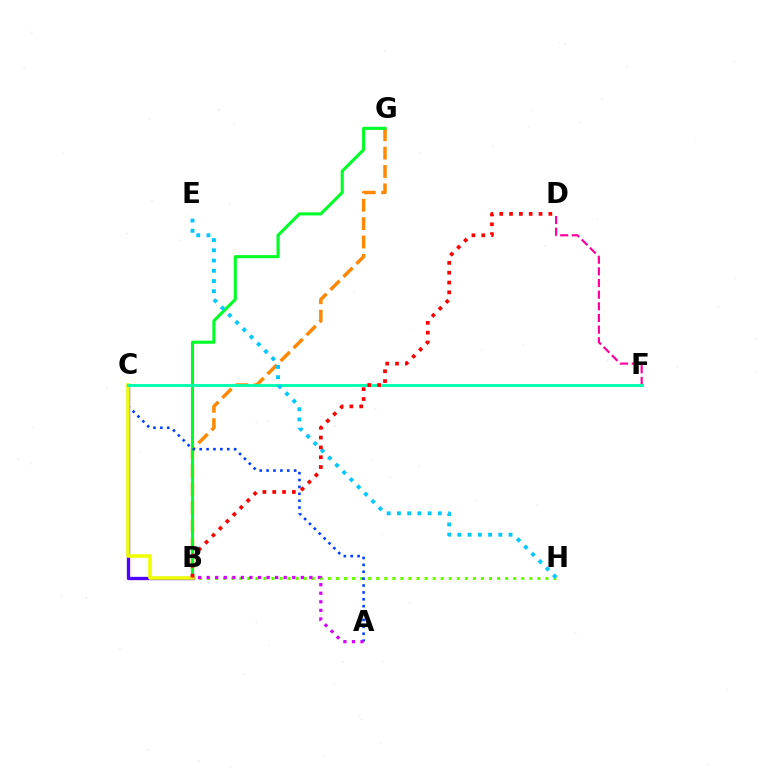{('B', 'G'): [{'color': '#ff8800', 'line_style': 'dashed', 'thickness': 2.5}, {'color': '#00ff27', 'line_style': 'solid', 'thickness': 2.23}], ('B', 'H'): [{'color': '#66ff00', 'line_style': 'dotted', 'thickness': 2.19}], ('B', 'C'): [{'color': '#4f00ff', 'line_style': 'solid', 'thickness': 2.38}, {'color': '#eeff00', 'line_style': 'solid', 'thickness': 2.58}], ('A', 'C'): [{'color': '#003fff', 'line_style': 'dotted', 'thickness': 1.87}], ('D', 'F'): [{'color': '#ff00a0', 'line_style': 'dashed', 'thickness': 1.58}], ('A', 'B'): [{'color': '#d600ff', 'line_style': 'dotted', 'thickness': 2.33}], ('C', 'F'): [{'color': '#00ffaf', 'line_style': 'solid', 'thickness': 2.06}], ('E', 'H'): [{'color': '#00c7ff', 'line_style': 'dotted', 'thickness': 2.78}], ('B', 'D'): [{'color': '#ff0000', 'line_style': 'dotted', 'thickness': 2.67}]}